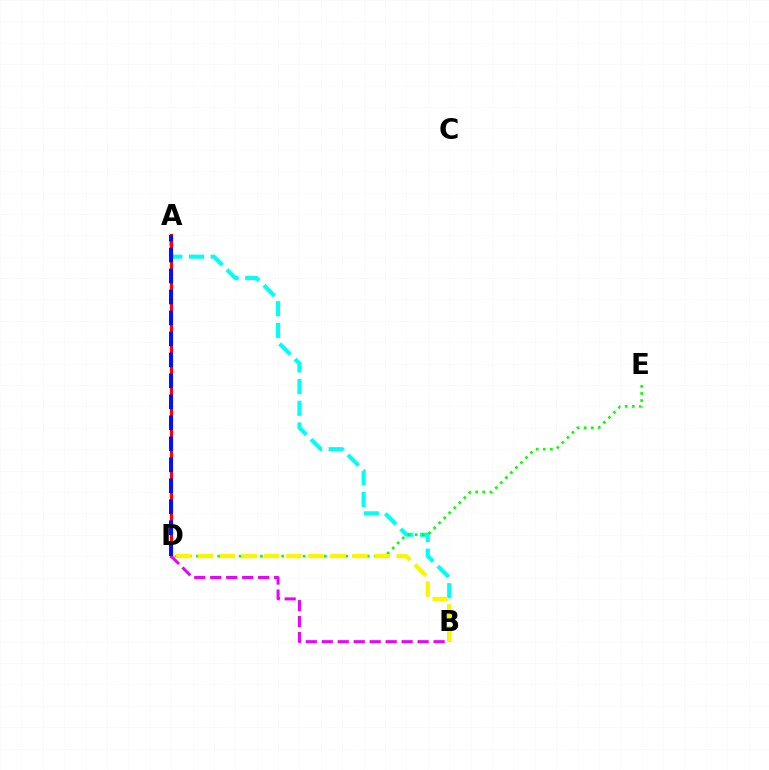{('A', 'B'): [{'color': '#00fff6', 'line_style': 'dashed', 'thickness': 2.95}], ('A', 'D'): [{'color': '#ff0000', 'line_style': 'solid', 'thickness': 2.29}, {'color': '#0010ff', 'line_style': 'dashed', 'thickness': 2.85}], ('D', 'E'): [{'color': '#08ff00', 'line_style': 'dotted', 'thickness': 1.93}], ('B', 'D'): [{'color': '#ee00ff', 'line_style': 'dashed', 'thickness': 2.17}, {'color': '#fcf500', 'line_style': 'dashed', 'thickness': 3.0}]}